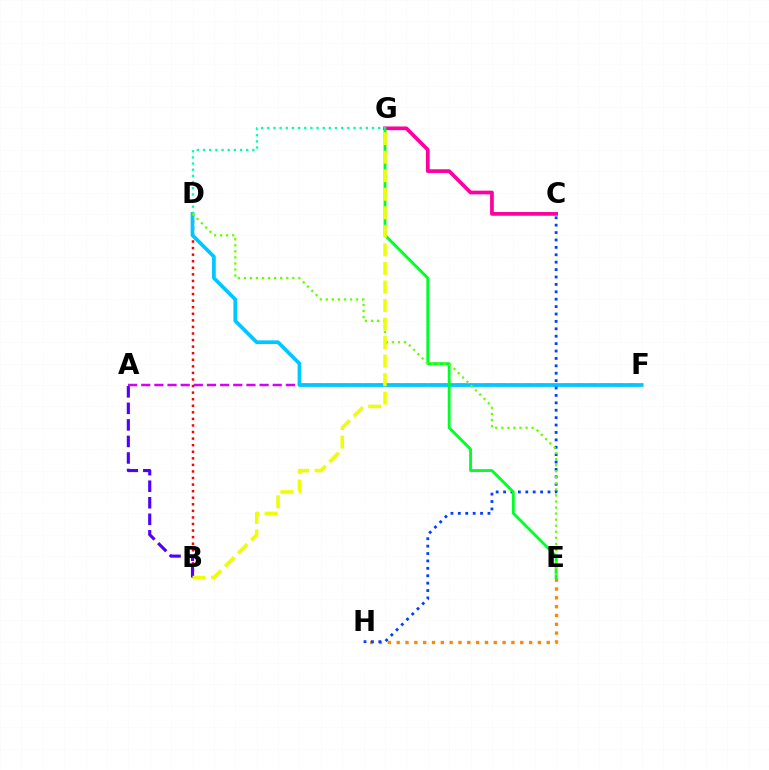{('A', 'F'): [{'color': '#d600ff', 'line_style': 'dashed', 'thickness': 1.79}], ('B', 'D'): [{'color': '#ff0000', 'line_style': 'dotted', 'thickness': 1.78}], ('C', 'G'): [{'color': '#ff00a0', 'line_style': 'solid', 'thickness': 2.69}], ('D', 'F'): [{'color': '#00c7ff', 'line_style': 'solid', 'thickness': 2.68}], ('E', 'H'): [{'color': '#ff8800', 'line_style': 'dotted', 'thickness': 2.4}], ('A', 'B'): [{'color': '#4f00ff', 'line_style': 'dashed', 'thickness': 2.25}], ('C', 'H'): [{'color': '#003fff', 'line_style': 'dotted', 'thickness': 2.01}], ('E', 'G'): [{'color': '#00ff27', 'line_style': 'solid', 'thickness': 2.03}], ('D', 'E'): [{'color': '#66ff00', 'line_style': 'dotted', 'thickness': 1.64}], ('B', 'G'): [{'color': '#eeff00', 'line_style': 'dashed', 'thickness': 2.52}], ('D', 'G'): [{'color': '#00ffaf', 'line_style': 'dotted', 'thickness': 1.67}]}